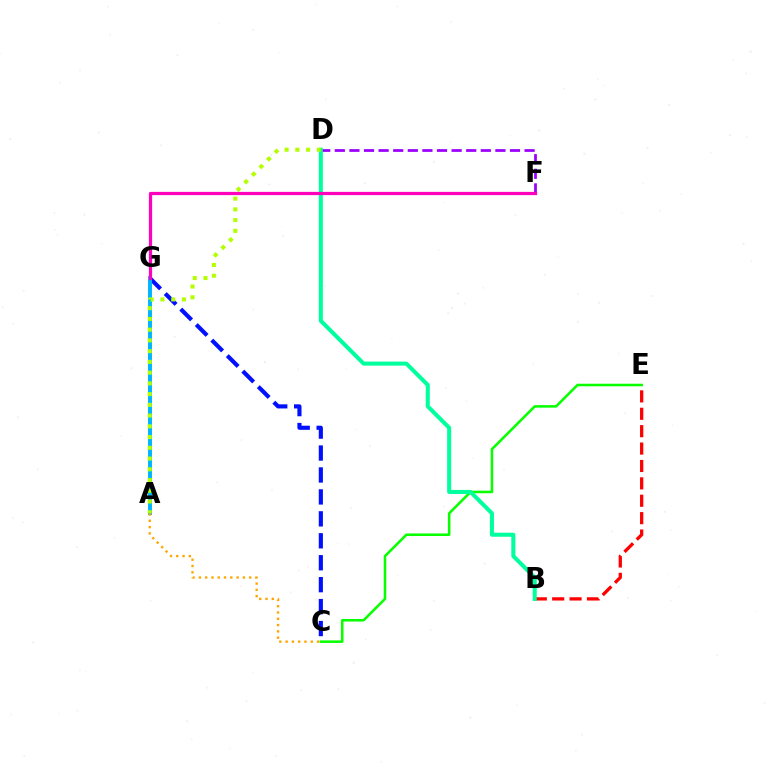{('B', 'E'): [{'color': '#ff0000', 'line_style': 'dashed', 'thickness': 2.36}], ('C', 'G'): [{'color': '#0010ff', 'line_style': 'dashed', 'thickness': 2.98}], ('A', 'G'): [{'color': '#00b5ff', 'line_style': 'solid', 'thickness': 2.84}], ('D', 'F'): [{'color': '#9b00ff', 'line_style': 'dashed', 'thickness': 1.98}], ('C', 'E'): [{'color': '#08ff00', 'line_style': 'solid', 'thickness': 1.83}], ('B', 'D'): [{'color': '#00ff9d', 'line_style': 'solid', 'thickness': 2.91}], ('A', 'D'): [{'color': '#b3ff00', 'line_style': 'dotted', 'thickness': 2.92}], ('F', 'G'): [{'color': '#ff00bd', 'line_style': 'solid', 'thickness': 2.33}], ('A', 'C'): [{'color': '#ffa500', 'line_style': 'dotted', 'thickness': 1.71}]}